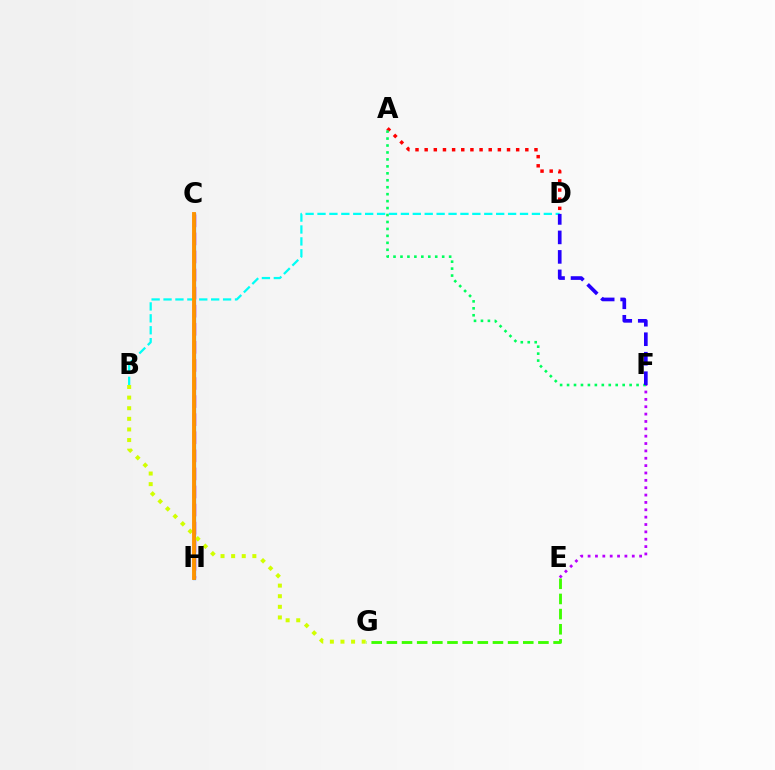{('E', 'F'): [{'color': '#b900ff', 'line_style': 'dotted', 'thickness': 2.0}], ('A', 'D'): [{'color': '#ff0000', 'line_style': 'dotted', 'thickness': 2.49}], ('A', 'F'): [{'color': '#00ff5c', 'line_style': 'dotted', 'thickness': 1.89}], ('C', 'H'): [{'color': '#ff00ac', 'line_style': 'dashed', 'thickness': 2.46}, {'color': '#0074ff', 'line_style': 'solid', 'thickness': 2.31}, {'color': '#ff9400', 'line_style': 'solid', 'thickness': 2.78}], ('B', 'D'): [{'color': '#00fff6', 'line_style': 'dashed', 'thickness': 1.62}], ('E', 'G'): [{'color': '#3dff00', 'line_style': 'dashed', 'thickness': 2.06}], ('B', 'G'): [{'color': '#d1ff00', 'line_style': 'dotted', 'thickness': 2.88}], ('D', 'F'): [{'color': '#2500ff', 'line_style': 'dashed', 'thickness': 2.65}]}